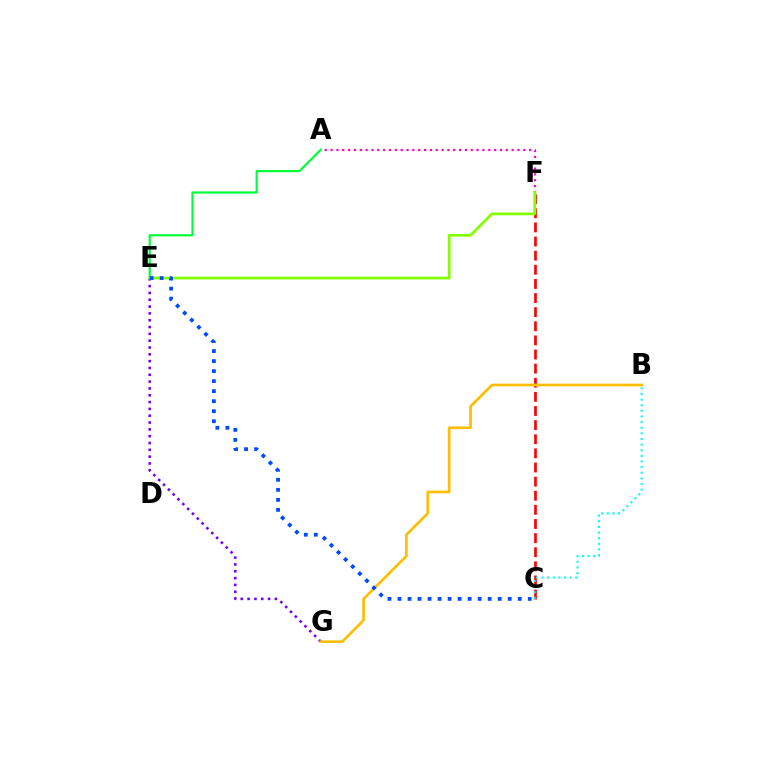{('A', 'E'): [{'color': '#00ff39', 'line_style': 'solid', 'thickness': 1.58}], ('E', 'G'): [{'color': '#7200ff', 'line_style': 'dotted', 'thickness': 1.85}], ('A', 'F'): [{'color': '#ff00cf', 'line_style': 'dotted', 'thickness': 1.59}], ('C', 'F'): [{'color': '#ff0000', 'line_style': 'dashed', 'thickness': 1.92}], ('E', 'F'): [{'color': '#84ff00', 'line_style': 'solid', 'thickness': 1.98}], ('B', 'C'): [{'color': '#00fff6', 'line_style': 'dotted', 'thickness': 1.53}], ('B', 'G'): [{'color': '#ffbd00', 'line_style': 'solid', 'thickness': 1.91}], ('C', 'E'): [{'color': '#004bff', 'line_style': 'dotted', 'thickness': 2.72}]}